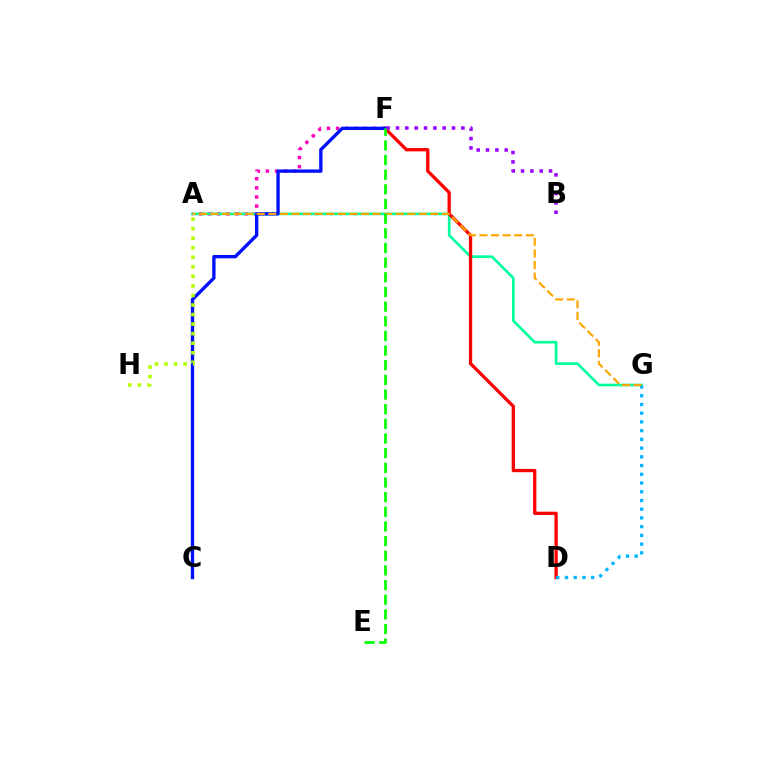{('A', 'F'): [{'color': '#ff00bd', 'line_style': 'dotted', 'thickness': 2.48}], ('A', 'G'): [{'color': '#00ff9d', 'line_style': 'solid', 'thickness': 1.91}, {'color': '#ffa500', 'line_style': 'dashed', 'thickness': 1.57}], ('D', 'F'): [{'color': '#ff0000', 'line_style': 'solid', 'thickness': 2.37}], ('D', 'G'): [{'color': '#00b5ff', 'line_style': 'dotted', 'thickness': 2.37}], ('B', 'F'): [{'color': '#9b00ff', 'line_style': 'dotted', 'thickness': 2.54}], ('C', 'F'): [{'color': '#0010ff', 'line_style': 'solid', 'thickness': 2.41}], ('A', 'H'): [{'color': '#b3ff00', 'line_style': 'dotted', 'thickness': 2.59}], ('E', 'F'): [{'color': '#08ff00', 'line_style': 'dashed', 'thickness': 1.99}]}